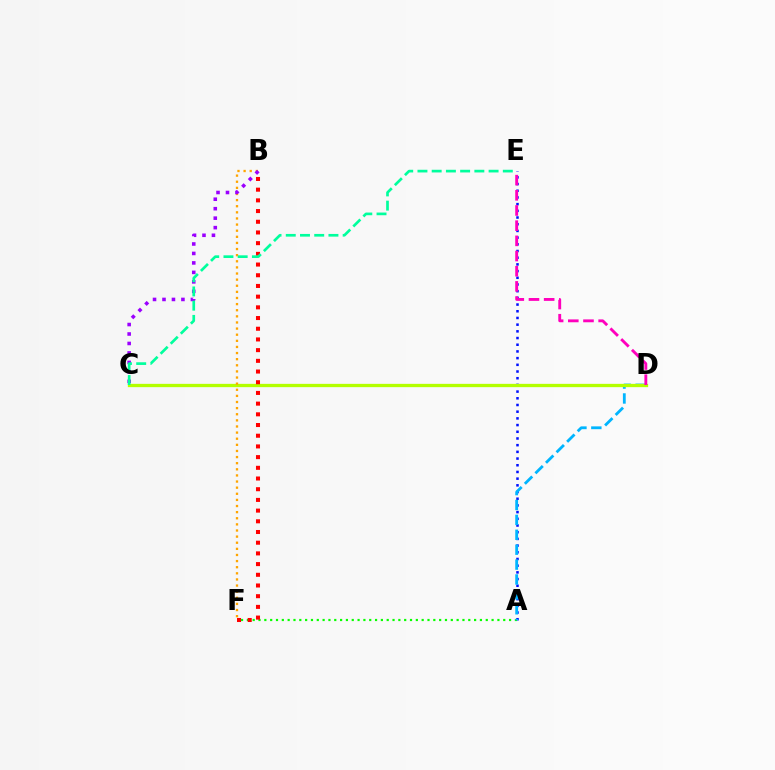{('A', 'E'): [{'color': '#0010ff', 'line_style': 'dotted', 'thickness': 1.82}], ('A', 'F'): [{'color': '#08ff00', 'line_style': 'dotted', 'thickness': 1.58}], ('A', 'D'): [{'color': '#00b5ff', 'line_style': 'dashed', 'thickness': 2.02}], ('C', 'D'): [{'color': '#b3ff00', 'line_style': 'solid', 'thickness': 2.38}], ('B', 'F'): [{'color': '#ffa500', 'line_style': 'dotted', 'thickness': 1.66}, {'color': '#ff0000', 'line_style': 'dotted', 'thickness': 2.91}], ('B', 'C'): [{'color': '#9b00ff', 'line_style': 'dotted', 'thickness': 2.57}], ('D', 'E'): [{'color': '#ff00bd', 'line_style': 'dashed', 'thickness': 2.06}], ('C', 'E'): [{'color': '#00ff9d', 'line_style': 'dashed', 'thickness': 1.93}]}